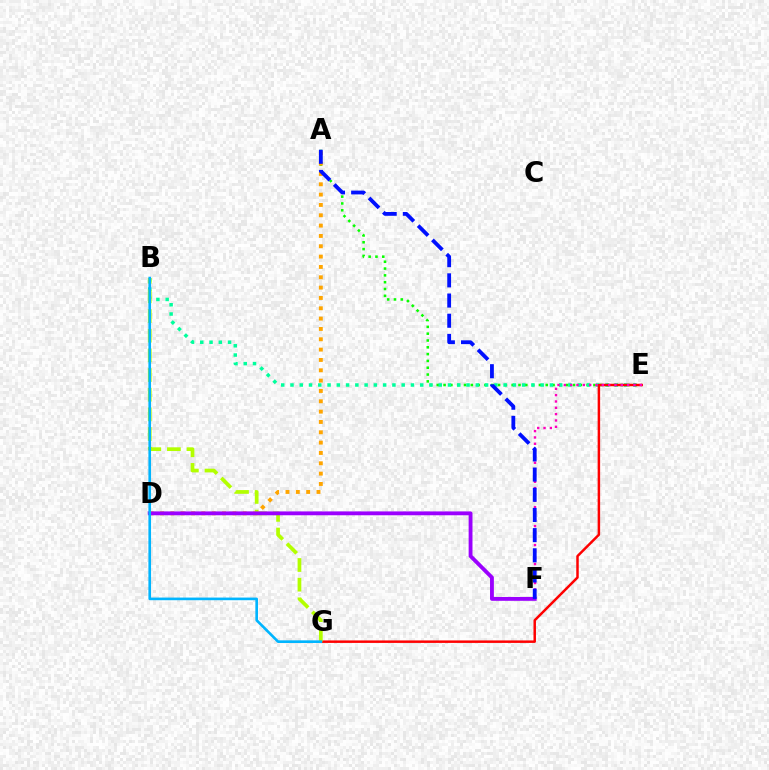{('A', 'E'): [{'color': '#08ff00', 'line_style': 'dotted', 'thickness': 1.85}], ('B', 'E'): [{'color': '#00ff9d', 'line_style': 'dotted', 'thickness': 2.52}], ('E', 'G'): [{'color': '#ff0000', 'line_style': 'solid', 'thickness': 1.79}], ('E', 'F'): [{'color': '#ff00bd', 'line_style': 'dotted', 'thickness': 1.72}], ('A', 'D'): [{'color': '#ffa500', 'line_style': 'dotted', 'thickness': 2.81}], ('B', 'G'): [{'color': '#b3ff00', 'line_style': 'dashed', 'thickness': 2.67}, {'color': '#00b5ff', 'line_style': 'solid', 'thickness': 1.9}], ('D', 'F'): [{'color': '#9b00ff', 'line_style': 'solid', 'thickness': 2.77}], ('A', 'F'): [{'color': '#0010ff', 'line_style': 'dashed', 'thickness': 2.74}]}